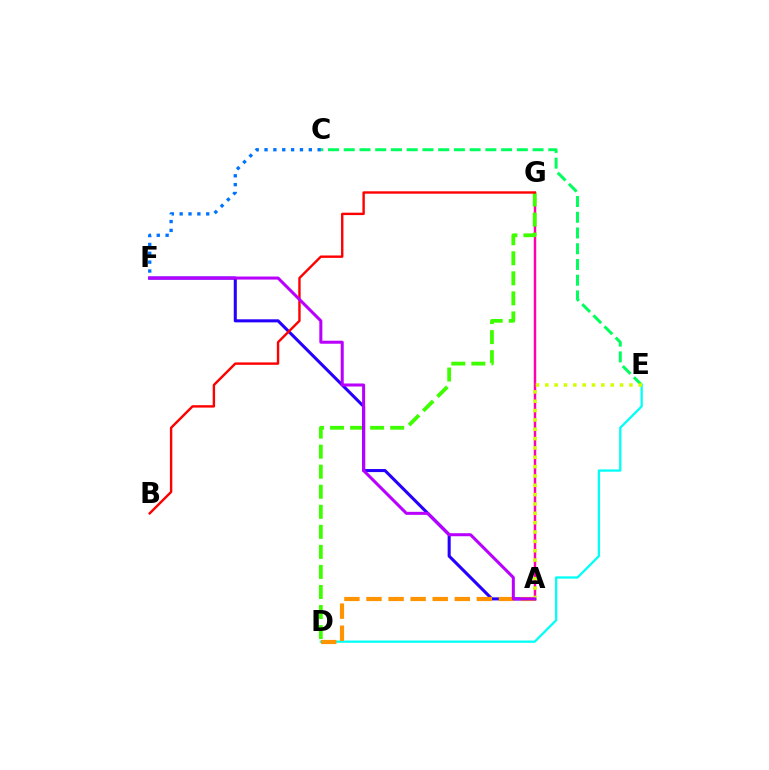{('C', 'E'): [{'color': '#00ff5c', 'line_style': 'dashed', 'thickness': 2.14}], ('C', 'F'): [{'color': '#0074ff', 'line_style': 'dotted', 'thickness': 2.41}], ('A', 'G'): [{'color': '#ff00ac', 'line_style': 'solid', 'thickness': 1.77}], ('D', 'G'): [{'color': '#3dff00', 'line_style': 'dashed', 'thickness': 2.72}], ('D', 'E'): [{'color': '#00fff6', 'line_style': 'solid', 'thickness': 1.65}], ('A', 'F'): [{'color': '#2500ff', 'line_style': 'solid', 'thickness': 2.2}, {'color': '#b900ff', 'line_style': 'solid', 'thickness': 2.18}], ('A', 'D'): [{'color': '#ff9400', 'line_style': 'dashed', 'thickness': 3.0}], ('B', 'G'): [{'color': '#ff0000', 'line_style': 'solid', 'thickness': 1.73}], ('A', 'E'): [{'color': '#d1ff00', 'line_style': 'dotted', 'thickness': 2.54}]}